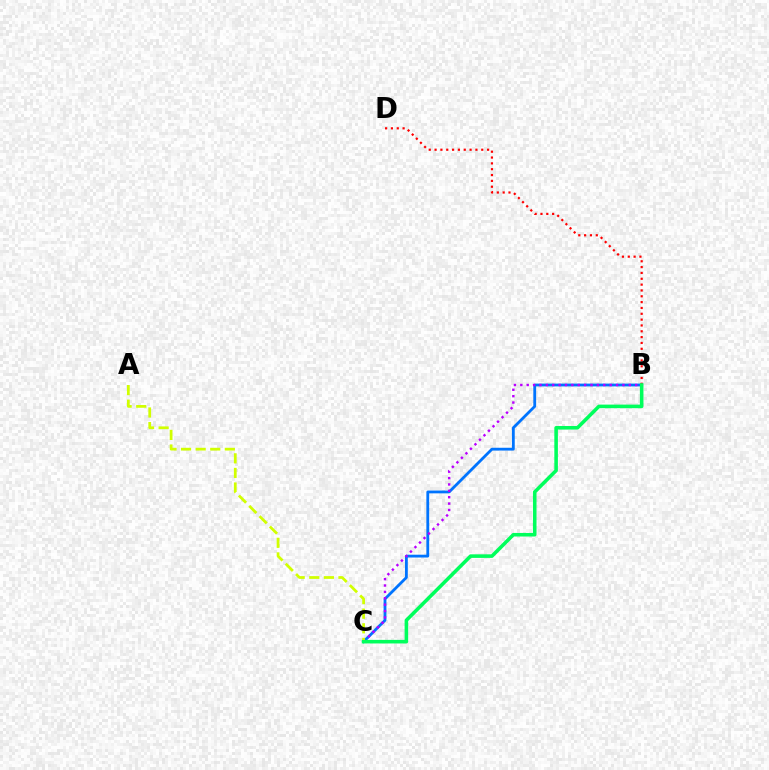{('B', 'C'): [{'color': '#0074ff', 'line_style': 'solid', 'thickness': 2.02}, {'color': '#b900ff', 'line_style': 'dotted', 'thickness': 1.73}, {'color': '#00ff5c', 'line_style': 'solid', 'thickness': 2.57}], ('A', 'C'): [{'color': '#d1ff00', 'line_style': 'dashed', 'thickness': 1.98}], ('B', 'D'): [{'color': '#ff0000', 'line_style': 'dotted', 'thickness': 1.59}]}